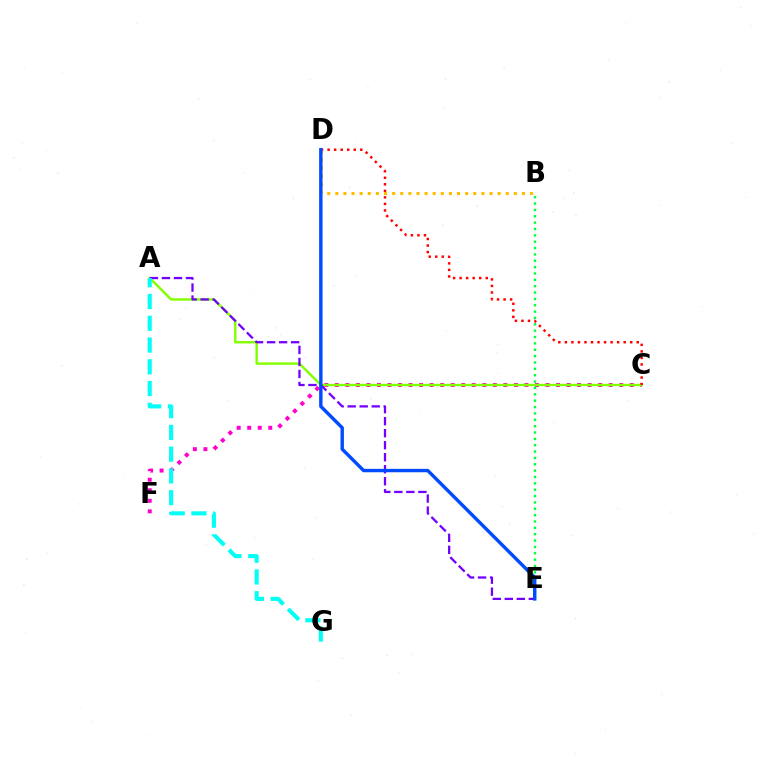{('C', 'F'): [{'color': '#ff00cf', 'line_style': 'dotted', 'thickness': 2.86}], ('A', 'C'): [{'color': '#84ff00', 'line_style': 'solid', 'thickness': 1.75}], ('B', 'E'): [{'color': '#00ff39', 'line_style': 'dotted', 'thickness': 1.73}], ('C', 'D'): [{'color': '#ff0000', 'line_style': 'dotted', 'thickness': 1.78}], ('B', 'D'): [{'color': '#ffbd00', 'line_style': 'dotted', 'thickness': 2.2}], ('A', 'E'): [{'color': '#7200ff', 'line_style': 'dashed', 'thickness': 1.63}], ('D', 'E'): [{'color': '#004bff', 'line_style': 'solid', 'thickness': 2.45}], ('A', 'G'): [{'color': '#00fff6', 'line_style': 'dashed', 'thickness': 2.96}]}